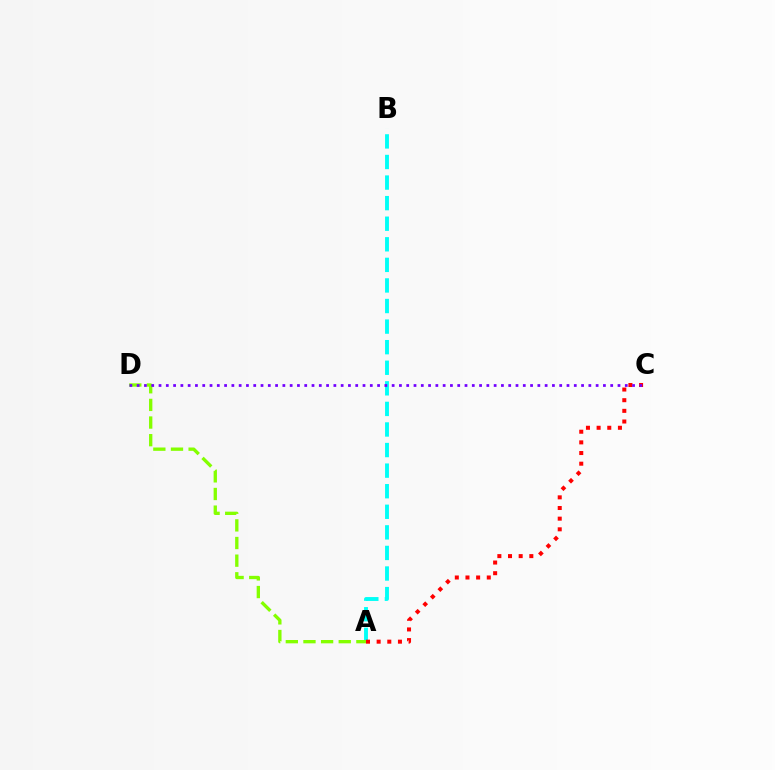{('A', 'B'): [{'color': '#00fff6', 'line_style': 'dashed', 'thickness': 2.8}], ('A', 'C'): [{'color': '#ff0000', 'line_style': 'dotted', 'thickness': 2.89}], ('A', 'D'): [{'color': '#84ff00', 'line_style': 'dashed', 'thickness': 2.4}], ('C', 'D'): [{'color': '#7200ff', 'line_style': 'dotted', 'thickness': 1.98}]}